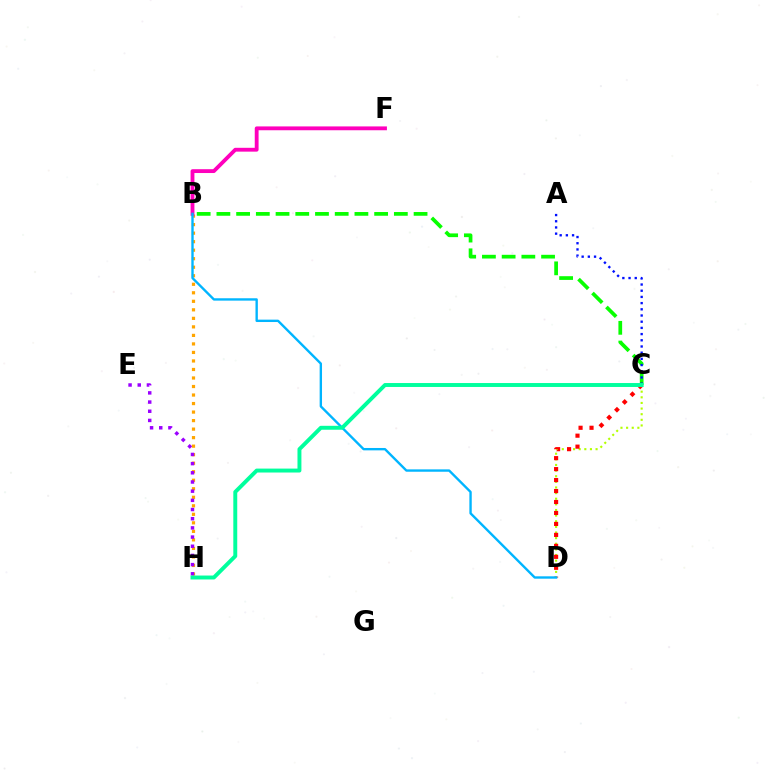{('B', 'H'): [{'color': '#ffa500', 'line_style': 'dotted', 'thickness': 2.32}], ('B', 'C'): [{'color': '#08ff00', 'line_style': 'dashed', 'thickness': 2.68}], ('B', 'F'): [{'color': '#ff00bd', 'line_style': 'solid', 'thickness': 2.76}], ('A', 'C'): [{'color': '#0010ff', 'line_style': 'dotted', 'thickness': 1.68}], ('E', 'H'): [{'color': '#9b00ff', 'line_style': 'dotted', 'thickness': 2.49}], ('C', 'D'): [{'color': '#b3ff00', 'line_style': 'dotted', 'thickness': 1.53}, {'color': '#ff0000', 'line_style': 'dotted', 'thickness': 2.98}], ('B', 'D'): [{'color': '#00b5ff', 'line_style': 'solid', 'thickness': 1.71}], ('C', 'H'): [{'color': '#00ff9d', 'line_style': 'solid', 'thickness': 2.83}]}